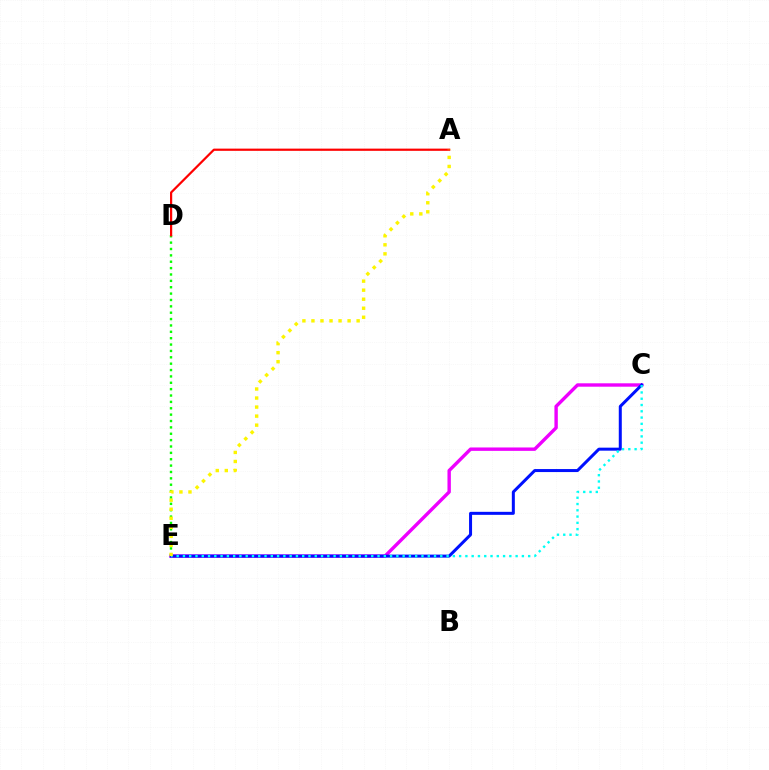{('D', 'E'): [{'color': '#08ff00', 'line_style': 'dotted', 'thickness': 1.73}], ('A', 'D'): [{'color': '#ff0000', 'line_style': 'solid', 'thickness': 1.59}], ('C', 'E'): [{'color': '#ee00ff', 'line_style': 'solid', 'thickness': 2.45}, {'color': '#0010ff', 'line_style': 'solid', 'thickness': 2.17}, {'color': '#00fff6', 'line_style': 'dotted', 'thickness': 1.71}], ('A', 'E'): [{'color': '#fcf500', 'line_style': 'dotted', 'thickness': 2.46}]}